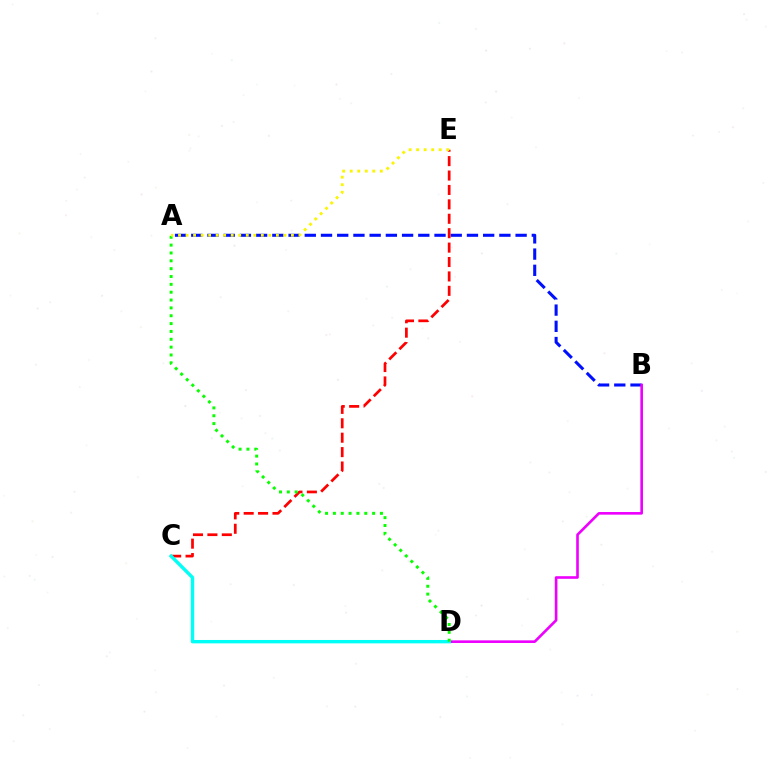{('A', 'B'): [{'color': '#0010ff', 'line_style': 'dashed', 'thickness': 2.2}], ('B', 'D'): [{'color': '#ee00ff', 'line_style': 'solid', 'thickness': 1.89}], ('C', 'E'): [{'color': '#ff0000', 'line_style': 'dashed', 'thickness': 1.96}], ('C', 'D'): [{'color': '#00fff6', 'line_style': 'solid', 'thickness': 2.43}], ('A', 'D'): [{'color': '#08ff00', 'line_style': 'dotted', 'thickness': 2.13}], ('A', 'E'): [{'color': '#fcf500', 'line_style': 'dotted', 'thickness': 2.05}]}